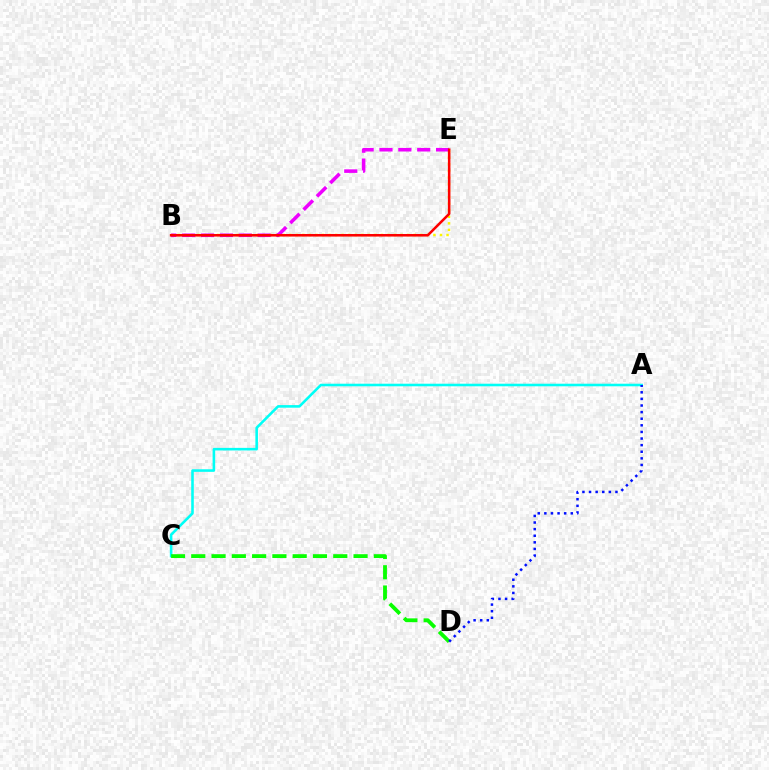{('B', 'E'): [{'color': '#fcf500', 'line_style': 'dotted', 'thickness': 1.78}, {'color': '#ee00ff', 'line_style': 'dashed', 'thickness': 2.56}, {'color': '#ff0000', 'line_style': 'solid', 'thickness': 1.83}], ('A', 'C'): [{'color': '#00fff6', 'line_style': 'solid', 'thickness': 1.86}], ('C', 'D'): [{'color': '#08ff00', 'line_style': 'dashed', 'thickness': 2.76}], ('A', 'D'): [{'color': '#0010ff', 'line_style': 'dotted', 'thickness': 1.8}]}